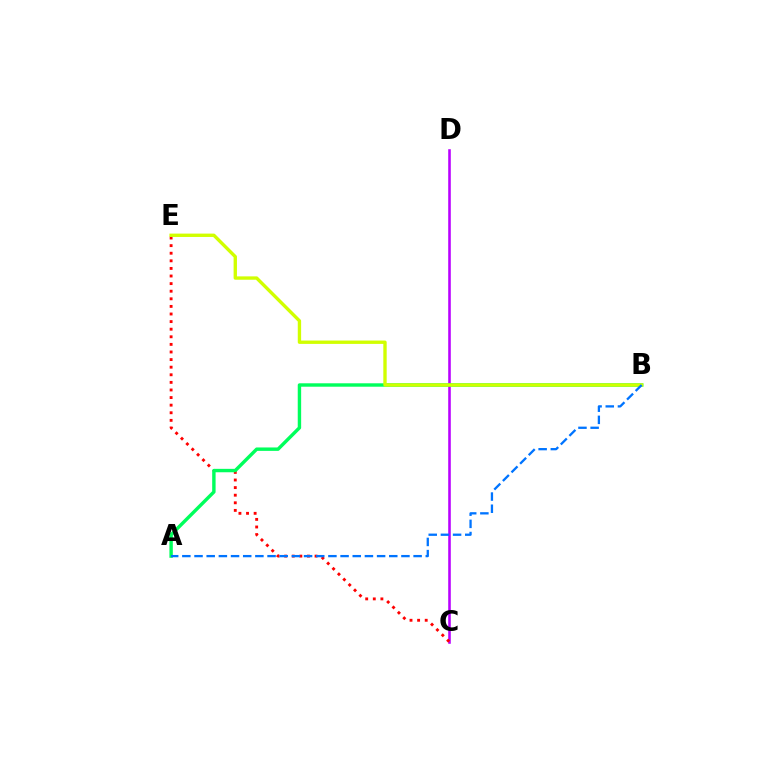{('C', 'D'): [{'color': '#b900ff', 'line_style': 'solid', 'thickness': 1.86}], ('C', 'E'): [{'color': '#ff0000', 'line_style': 'dotted', 'thickness': 2.06}], ('A', 'B'): [{'color': '#00ff5c', 'line_style': 'solid', 'thickness': 2.46}, {'color': '#0074ff', 'line_style': 'dashed', 'thickness': 1.65}], ('B', 'E'): [{'color': '#d1ff00', 'line_style': 'solid', 'thickness': 2.42}]}